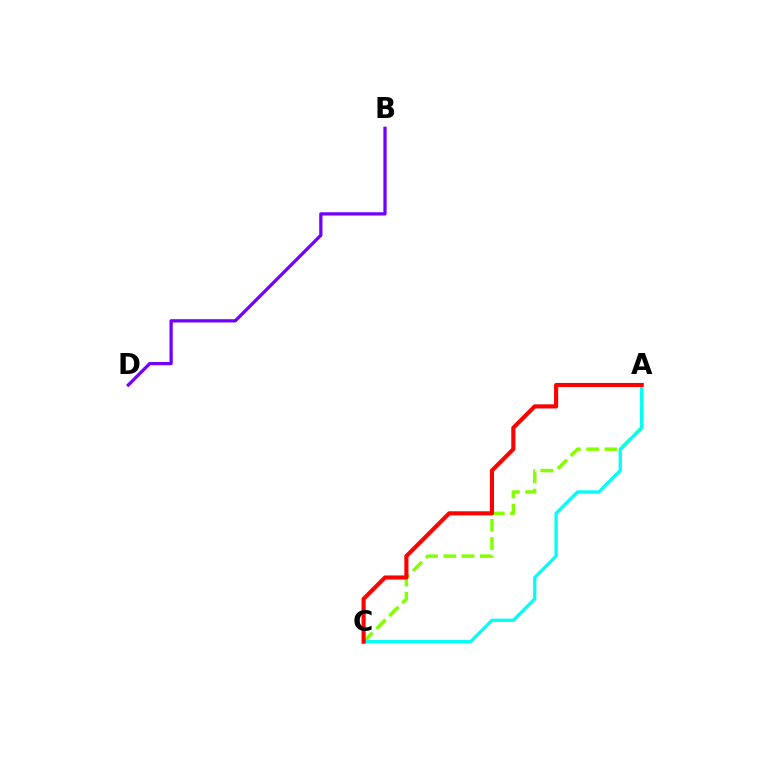{('A', 'C'): [{'color': '#84ff00', 'line_style': 'dashed', 'thickness': 2.48}, {'color': '#00fff6', 'line_style': 'solid', 'thickness': 2.35}, {'color': '#ff0000', 'line_style': 'solid', 'thickness': 2.97}], ('B', 'D'): [{'color': '#7200ff', 'line_style': 'solid', 'thickness': 2.35}]}